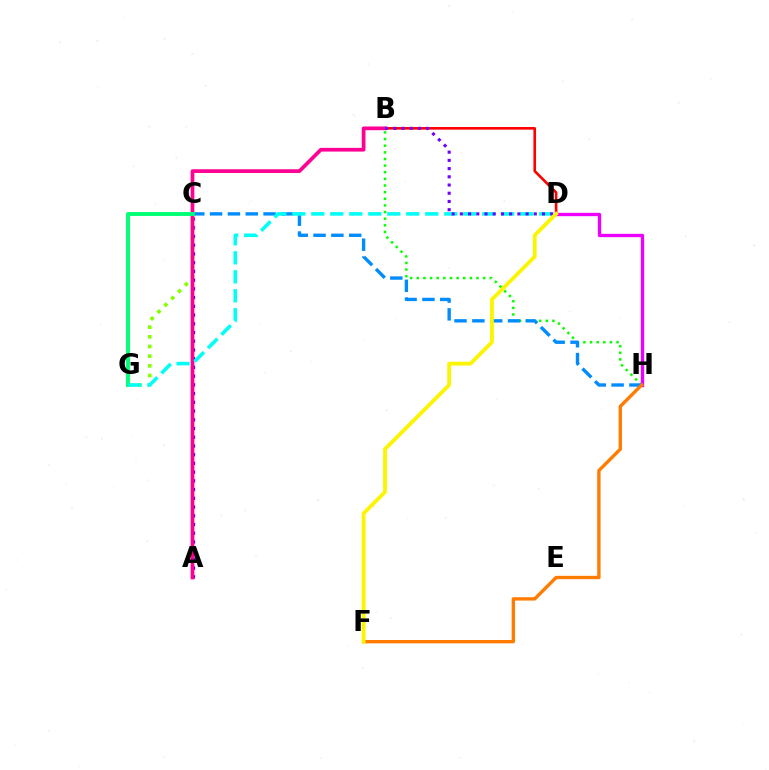{('A', 'C'): [{'color': '#0010ff', 'line_style': 'dotted', 'thickness': 2.37}], ('B', 'D'): [{'color': '#ff0000', 'line_style': 'solid', 'thickness': 1.89}, {'color': '#7200ff', 'line_style': 'dotted', 'thickness': 2.23}], ('B', 'H'): [{'color': '#08ff00', 'line_style': 'dotted', 'thickness': 1.8}], ('C', 'H'): [{'color': '#008cff', 'line_style': 'dashed', 'thickness': 2.42}], ('C', 'G'): [{'color': '#84ff00', 'line_style': 'dotted', 'thickness': 2.63}, {'color': '#00ff74', 'line_style': 'solid', 'thickness': 2.8}], ('A', 'B'): [{'color': '#ff0094', 'line_style': 'solid', 'thickness': 2.68}], ('D', 'G'): [{'color': '#00fff6', 'line_style': 'dashed', 'thickness': 2.58}], ('D', 'H'): [{'color': '#ee00ff', 'line_style': 'solid', 'thickness': 2.4}], ('F', 'H'): [{'color': '#ff7c00', 'line_style': 'solid', 'thickness': 2.42}], ('D', 'F'): [{'color': '#fcf500', 'line_style': 'solid', 'thickness': 2.74}]}